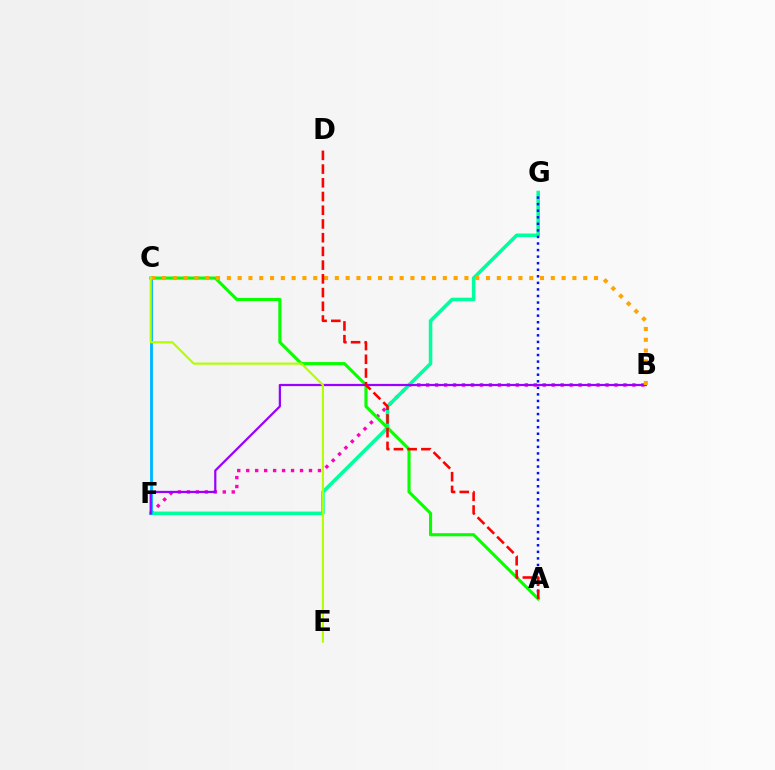{('B', 'F'): [{'color': '#ff00bd', 'line_style': 'dotted', 'thickness': 2.44}, {'color': '#9b00ff', 'line_style': 'solid', 'thickness': 1.6}], ('F', 'G'): [{'color': '#00ff9d', 'line_style': 'solid', 'thickness': 2.55}], ('A', 'G'): [{'color': '#0010ff', 'line_style': 'dotted', 'thickness': 1.78}], ('A', 'C'): [{'color': '#08ff00', 'line_style': 'solid', 'thickness': 2.24}], ('C', 'F'): [{'color': '#00b5ff', 'line_style': 'solid', 'thickness': 2.06}], ('B', 'C'): [{'color': '#ffa500', 'line_style': 'dotted', 'thickness': 2.93}], ('C', 'E'): [{'color': '#b3ff00', 'line_style': 'solid', 'thickness': 1.56}], ('A', 'D'): [{'color': '#ff0000', 'line_style': 'dashed', 'thickness': 1.86}]}